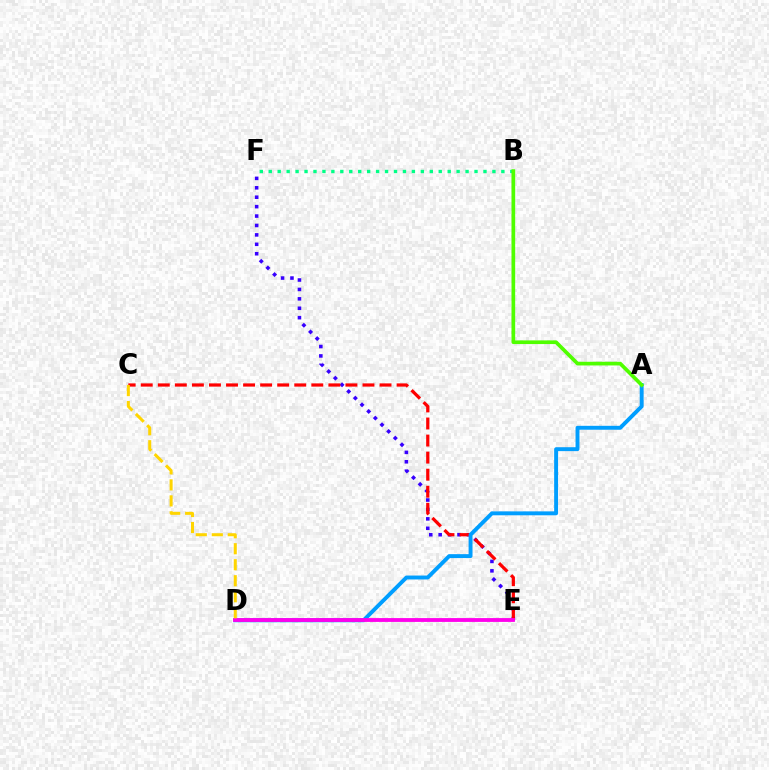{('E', 'F'): [{'color': '#3700ff', 'line_style': 'dotted', 'thickness': 2.56}], ('C', 'E'): [{'color': '#ff0000', 'line_style': 'dashed', 'thickness': 2.32}], ('B', 'F'): [{'color': '#00ff86', 'line_style': 'dotted', 'thickness': 2.43}], ('A', 'D'): [{'color': '#009eff', 'line_style': 'solid', 'thickness': 2.82}], ('D', 'E'): [{'color': '#ff00ed', 'line_style': 'solid', 'thickness': 2.76}], ('C', 'D'): [{'color': '#ffd500', 'line_style': 'dashed', 'thickness': 2.17}], ('A', 'B'): [{'color': '#4fff00', 'line_style': 'solid', 'thickness': 2.66}]}